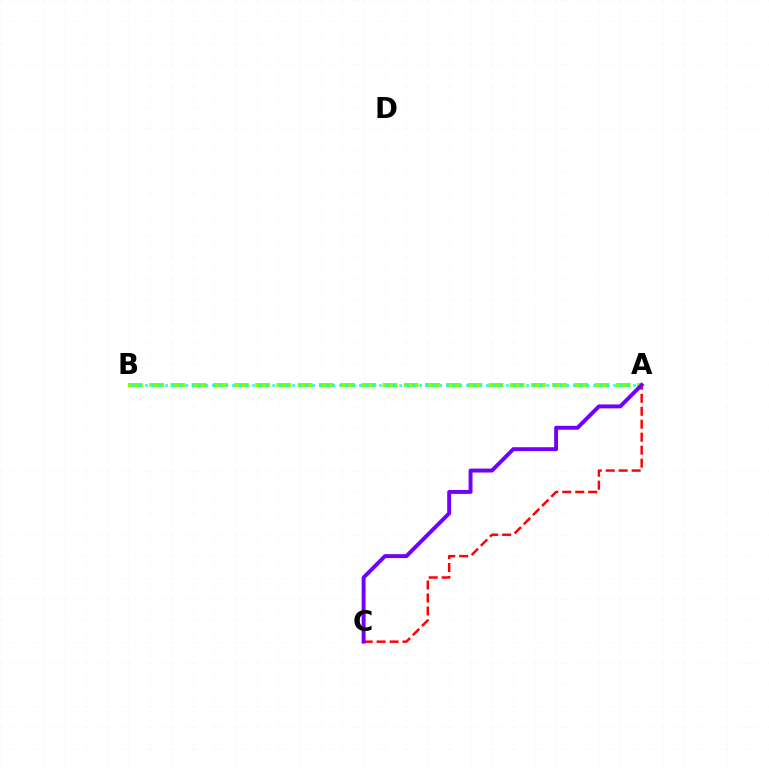{('A', 'B'): [{'color': '#84ff00', 'line_style': 'dashed', 'thickness': 2.88}, {'color': '#00fff6', 'line_style': 'dotted', 'thickness': 1.82}], ('A', 'C'): [{'color': '#ff0000', 'line_style': 'dashed', 'thickness': 1.76}, {'color': '#7200ff', 'line_style': 'solid', 'thickness': 2.83}]}